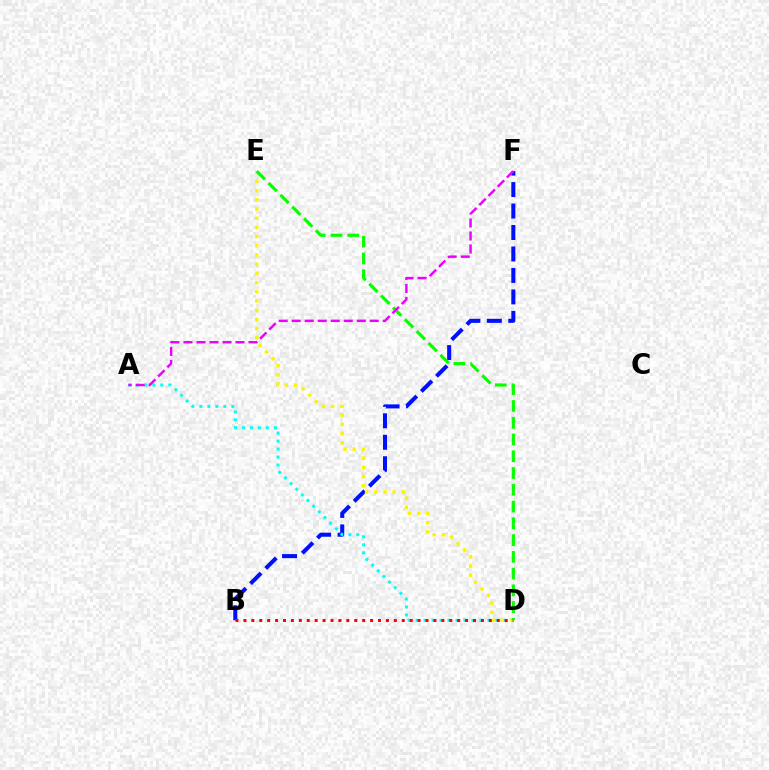{('B', 'F'): [{'color': '#0010ff', 'line_style': 'dashed', 'thickness': 2.92}], ('A', 'D'): [{'color': '#00fff6', 'line_style': 'dotted', 'thickness': 2.17}], ('D', 'E'): [{'color': '#fcf500', 'line_style': 'dotted', 'thickness': 2.5}, {'color': '#08ff00', 'line_style': 'dashed', 'thickness': 2.28}], ('B', 'D'): [{'color': '#ff0000', 'line_style': 'dotted', 'thickness': 2.15}], ('A', 'F'): [{'color': '#ee00ff', 'line_style': 'dashed', 'thickness': 1.77}]}